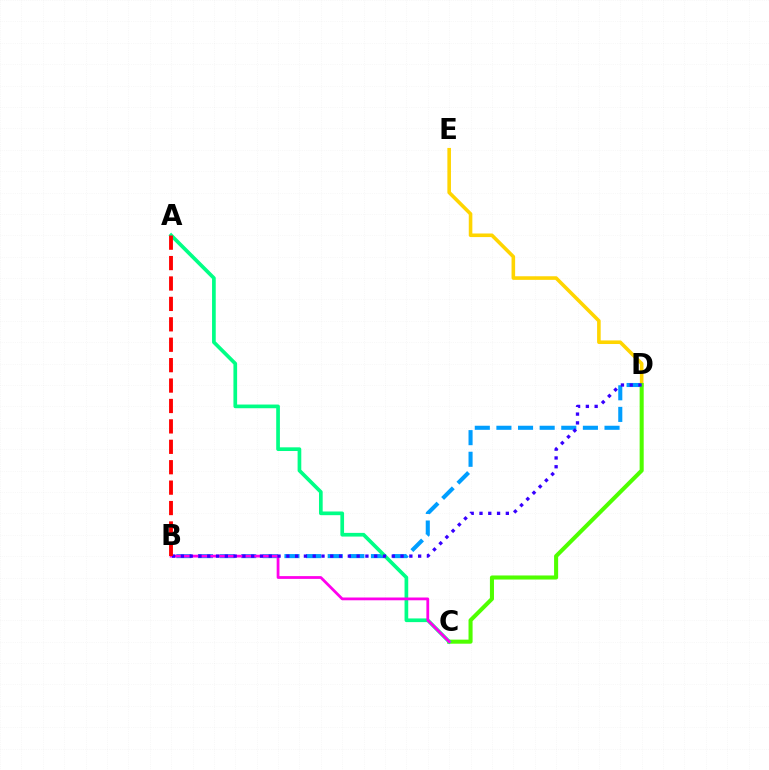{('B', 'D'): [{'color': '#009eff', 'line_style': 'dashed', 'thickness': 2.94}, {'color': '#3700ff', 'line_style': 'dotted', 'thickness': 2.39}], ('D', 'E'): [{'color': '#ffd500', 'line_style': 'solid', 'thickness': 2.58}], ('C', 'D'): [{'color': '#4fff00', 'line_style': 'solid', 'thickness': 2.92}], ('A', 'C'): [{'color': '#00ff86', 'line_style': 'solid', 'thickness': 2.66}], ('B', 'C'): [{'color': '#ff00ed', 'line_style': 'solid', 'thickness': 2.0}], ('A', 'B'): [{'color': '#ff0000', 'line_style': 'dashed', 'thickness': 2.77}]}